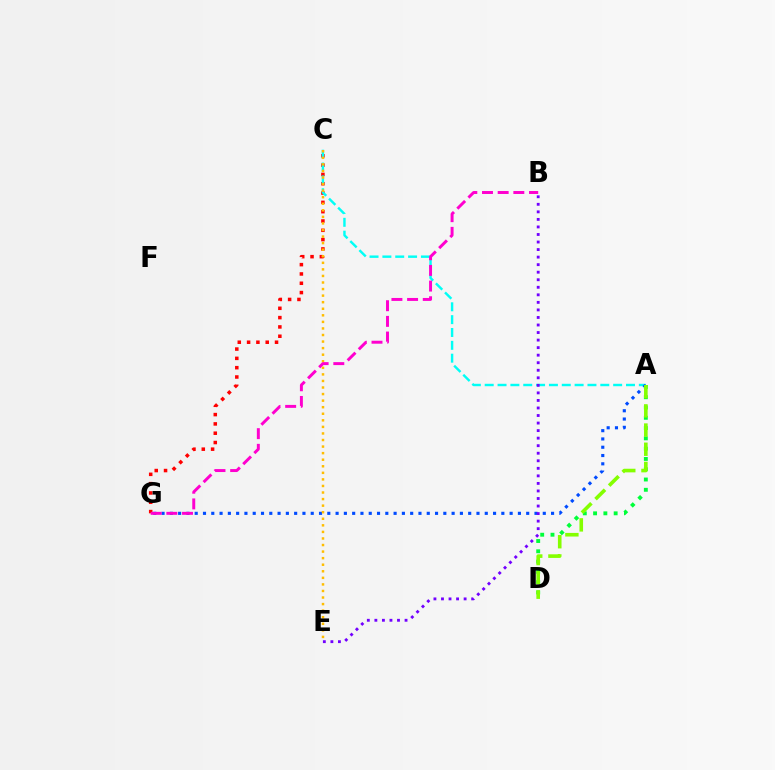{('A', 'D'): [{'color': '#00ff39', 'line_style': 'dotted', 'thickness': 2.79}, {'color': '#84ff00', 'line_style': 'dashed', 'thickness': 2.61}], ('C', 'G'): [{'color': '#ff0000', 'line_style': 'dotted', 'thickness': 2.53}], ('A', 'C'): [{'color': '#00fff6', 'line_style': 'dashed', 'thickness': 1.74}], ('A', 'G'): [{'color': '#004bff', 'line_style': 'dotted', 'thickness': 2.25}], ('C', 'E'): [{'color': '#ffbd00', 'line_style': 'dotted', 'thickness': 1.78}], ('B', 'G'): [{'color': '#ff00cf', 'line_style': 'dashed', 'thickness': 2.13}], ('B', 'E'): [{'color': '#7200ff', 'line_style': 'dotted', 'thickness': 2.05}]}